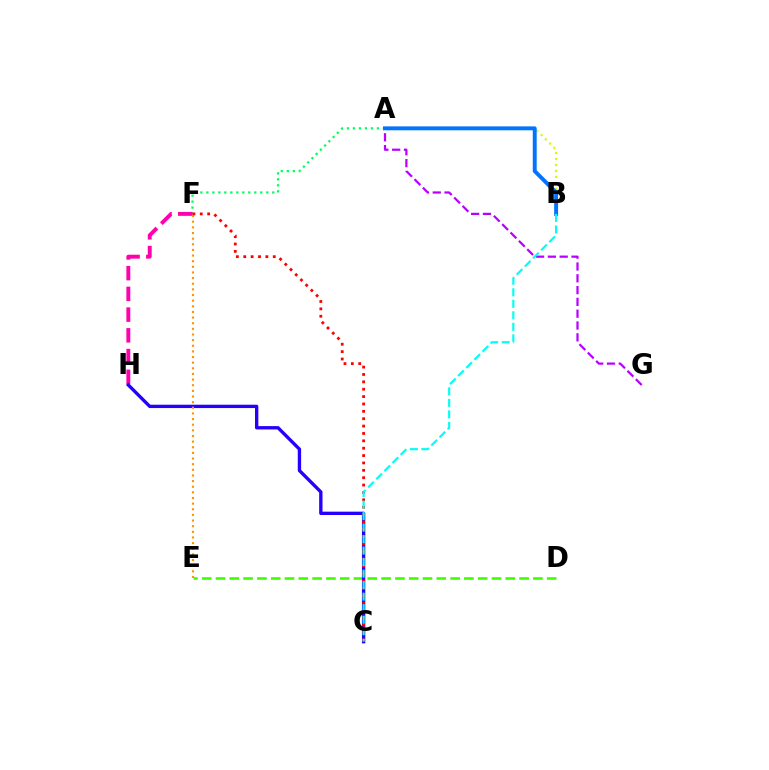{('A', 'F'): [{'color': '#00ff5c', 'line_style': 'dotted', 'thickness': 1.63}], ('A', 'B'): [{'color': '#d1ff00', 'line_style': 'dotted', 'thickness': 1.62}, {'color': '#0074ff', 'line_style': 'solid', 'thickness': 2.83}], ('F', 'H'): [{'color': '#ff00ac', 'line_style': 'dashed', 'thickness': 2.82}], ('A', 'G'): [{'color': '#b900ff', 'line_style': 'dashed', 'thickness': 1.6}], ('D', 'E'): [{'color': '#3dff00', 'line_style': 'dashed', 'thickness': 1.87}], ('C', 'H'): [{'color': '#2500ff', 'line_style': 'solid', 'thickness': 2.41}], ('E', 'F'): [{'color': '#ff9400', 'line_style': 'dotted', 'thickness': 1.53}], ('C', 'F'): [{'color': '#ff0000', 'line_style': 'dotted', 'thickness': 2.0}], ('B', 'C'): [{'color': '#00fff6', 'line_style': 'dashed', 'thickness': 1.56}]}